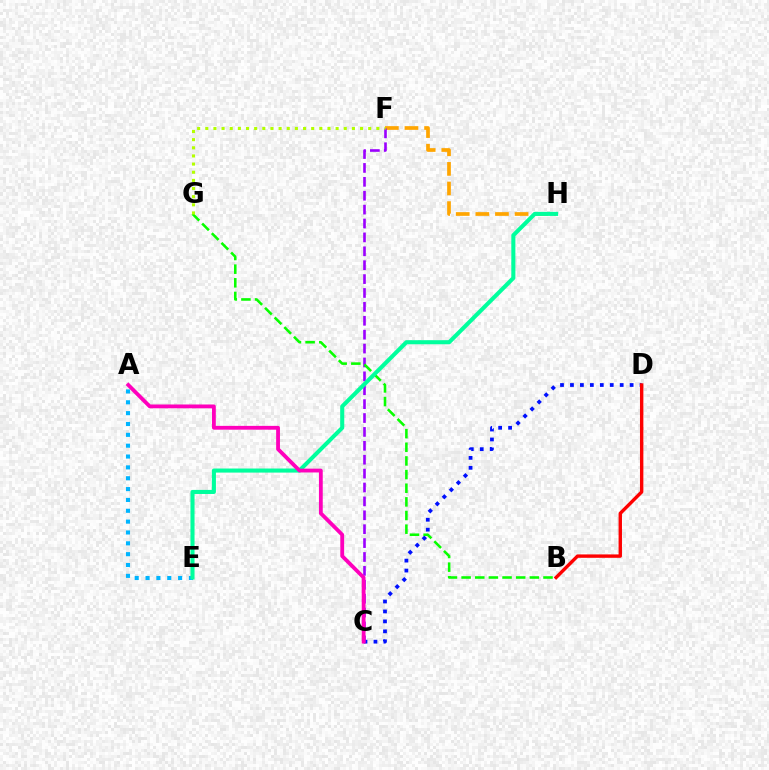{('C', 'D'): [{'color': '#0010ff', 'line_style': 'dotted', 'thickness': 2.7}], ('A', 'E'): [{'color': '#00b5ff', 'line_style': 'dotted', 'thickness': 2.95}], ('F', 'H'): [{'color': '#ffa500', 'line_style': 'dashed', 'thickness': 2.66}], ('C', 'F'): [{'color': '#9b00ff', 'line_style': 'dashed', 'thickness': 1.89}], ('B', 'G'): [{'color': '#08ff00', 'line_style': 'dashed', 'thickness': 1.85}], ('F', 'G'): [{'color': '#b3ff00', 'line_style': 'dotted', 'thickness': 2.21}], ('E', 'H'): [{'color': '#00ff9d', 'line_style': 'solid', 'thickness': 2.93}], ('A', 'C'): [{'color': '#ff00bd', 'line_style': 'solid', 'thickness': 2.74}], ('B', 'D'): [{'color': '#ff0000', 'line_style': 'solid', 'thickness': 2.44}]}